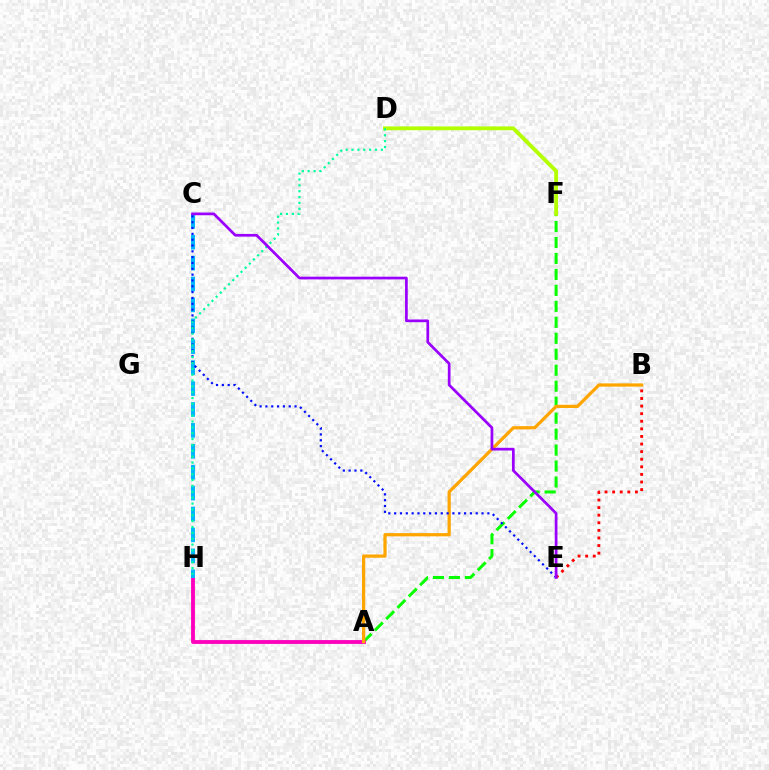{('A', 'F'): [{'color': '#08ff00', 'line_style': 'dashed', 'thickness': 2.17}], ('D', 'F'): [{'color': '#b3ff00', 'line_style': 'solid', 'thickness': 2.77}], ('A', 'H'): [{'color': '#ff00bd', 'line_style': 'solid', 'thickness': 2.77}], ('A', 'B'): [{'color': '#ffa500', 'line_style': 'solid', 'thickness': 2.32}], ('C', 'H'): [{'color': '#00b5ff', 'line_style': 'dashed', 'thickness': 2.84}], ('C', 'E'): [{'color': '#0010ff', 'line_style': 'dotted', 'thickness': 1.58}, {'color': '#9b00ff', 'line_style': 'solid', 'thickness': 1.96}], ('B', 'E'): [{'color': '#ff0000', 'line_style': 'dotted', 'thickness': 2.06}], ('D', 'H'): [{'color': '#00ff9d', 'line_style': 'dotted', 'thickness': 1.59}]}